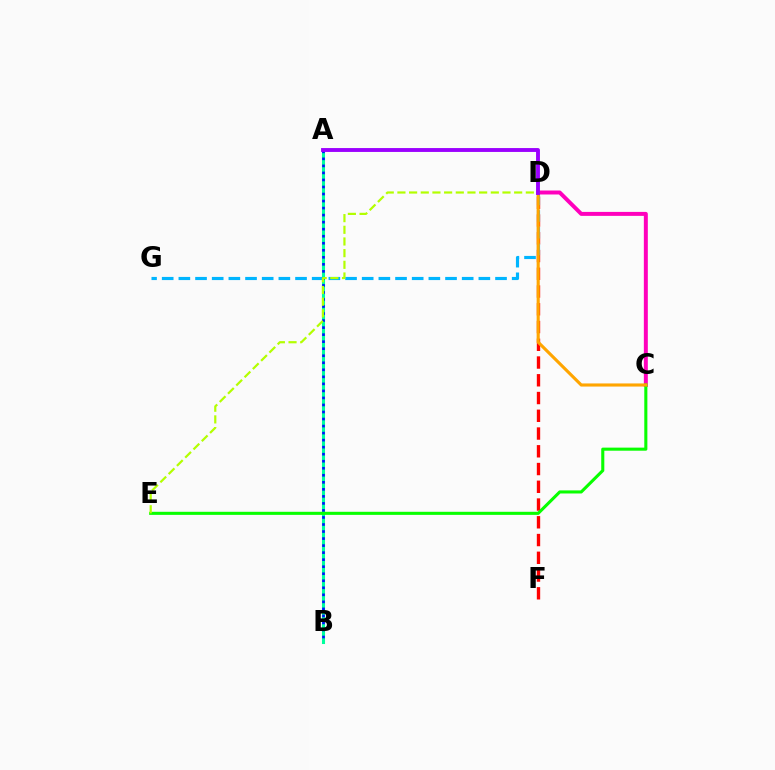{('D', 'F'): [{'color': '#ff0000', 'line_style': 'dashed', 'thickness': 2.41}], ('A', 'B'): [{'color': '#00ff9d', 'line_style': 'solid', 'thickness': 2.21}, {'color': '#0010ff', 'line_style': 'dotted', 'thickness': 1.91}], ('D', 'G'): [{'color': '#00b5ff', 'line_style': 'dashed', 'thickness': 2.26}], ('C', 'D'): [{'color': '#ff00bd', 'line_style': 'solid', 'thickness': 2.86}, {'color': '#ffa500', 'line_style': 'solid', 'thickness': 2.24}], ('C', 'E'): [{'color': '#08ff00', 'line_style': 'solid', 'thickness': 2.21}], ('D', 'E'): [{'color': '#b3ff00', 'line_style': 'dashed', 'thickness': 1.59}], ('A', 'D'): [{'color': '#9b00ff', 'line_style': 'solid', 'thickness': 2.79}]}